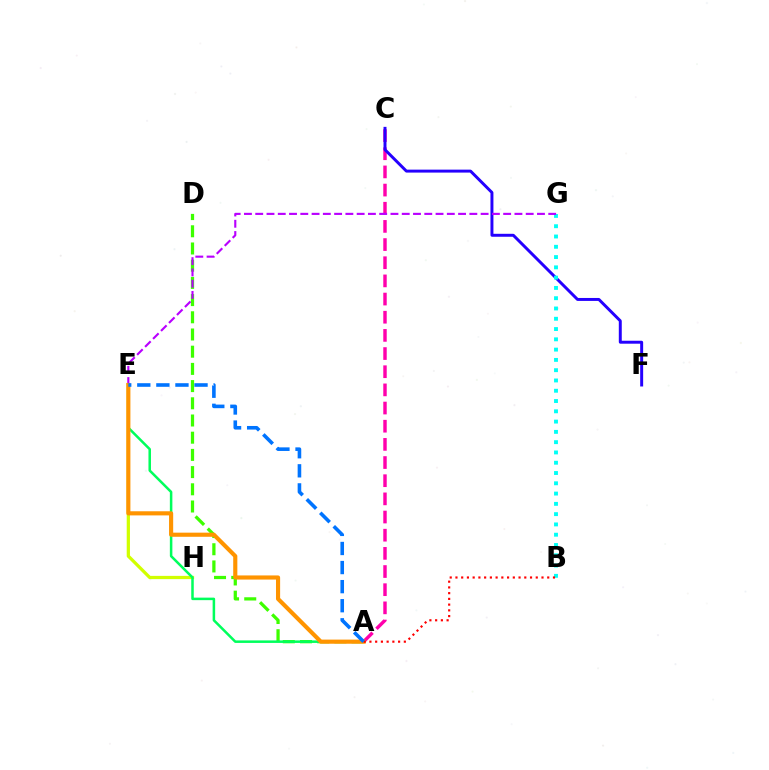{('A', 'C'): [{'color': '#ff00ac', 'line_style': 'dashed', 'thickness': 2.47}], ('E', 'H'): [{'color': '#d1ff00', 'line_style': 'solid', 'thickness': 2.34}], ('C', 'F'): [{'color': '#2500ff', 'line_style': 'solid', 'thickness': 2.13}], ('A', 'D'): [{'color': '#3dff00', 'line_style': 'dashed', 'thickness': 2.34}], ('B', 'G'): [{'color': '#00fff6', 'line_style': 'dotted', 'thickness': 2.79}], ('E', 'G'): [{'color': '#b900ff', 'line_style': 'dashed', 'thickness': 1.53}], ('A', 'E'): [{'color': '#00ff5c', 'line_style': 'solid', 'thickness': 1.81}, {'color': '#ff9400', 'line_style': 'solid', 'thickness': 2.97}, {'color': '#0074ff', 'line_style': 'dashed', 'thickness': 2.59}], ('A', 'B'): [{'color': '#ff0000', 'line_style': 'dotted', 'thickness': 1.56}]}